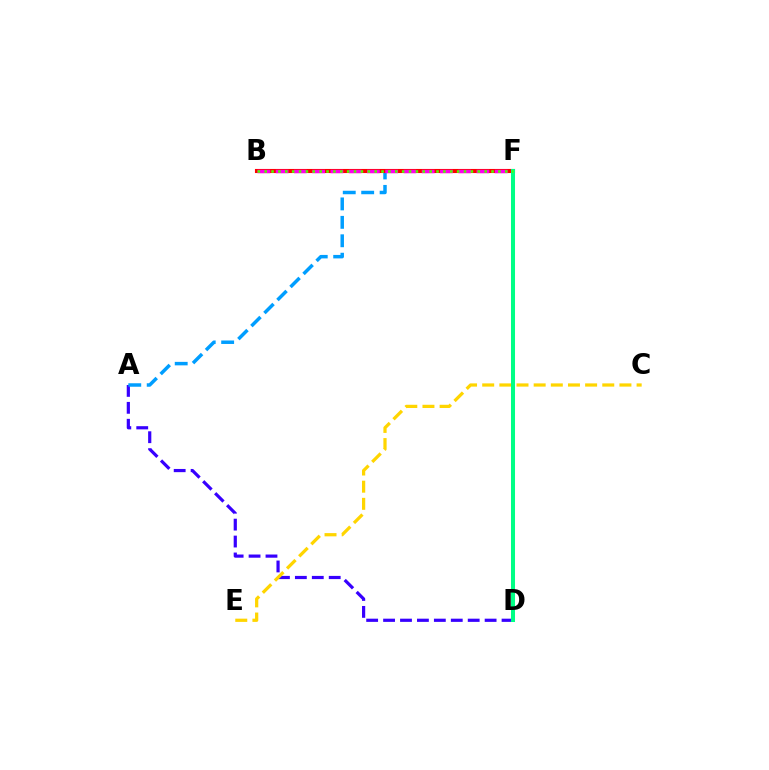{('A', 'D'): [{'color': '#3700ff', 'line_style': 'dashed', 'thickness': 2.3}], ('C', 'E'): [{'color': '#ffd500', 'line_style': 'dashed', 'thickness': 2.33}], ('A', 'F'): [{'color': '#009eff', 'line_style': 'dashed', 'thickness': 2.5}], ('B', 'F'): [{'color': '#ff0000', 'line_style': 'solid', 'thickness': 2.95}, {'color': '#ff00ed', 'line_style': 'dashed', 'thickness': 2.48}, {'color': '#4fff00', 'line_style': 'dotted', 'thickness': 1.87}], ('D', 'F'): [{'color': '#00ff86', 'line_style': 'solid', 'thickness': 2.9}]}